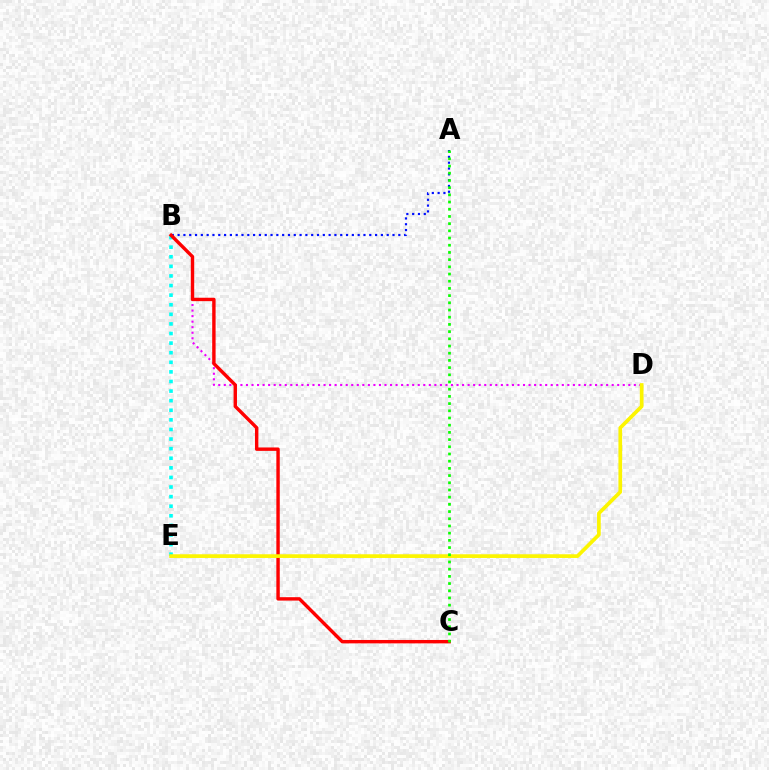{('B', 'E'): [{'color': '#00fff6', 'line_style': 'dotted', 'thickness': 2.61}], ('B', 'D'): [{'color': '#ee00ff', 'line_style': 'dotted', 'thickness': 1.51}], ('A', 'B'): [{'color': '#0010ff', 'line_style': 'dotted', 'thickness': 1.58}], ('B', 'C'): [{'color': '#ff0000', 'line_style': 'solid', 'thickness': 2.45}], ('D', 'E'): [{'color': '#fcf500', 'line_style': 'solid', 'thickness': 2.66}], ('A', 'C'): [{'color': '#08ff00', 'line_style': 'dotted', 'thickness': 1.96}]}